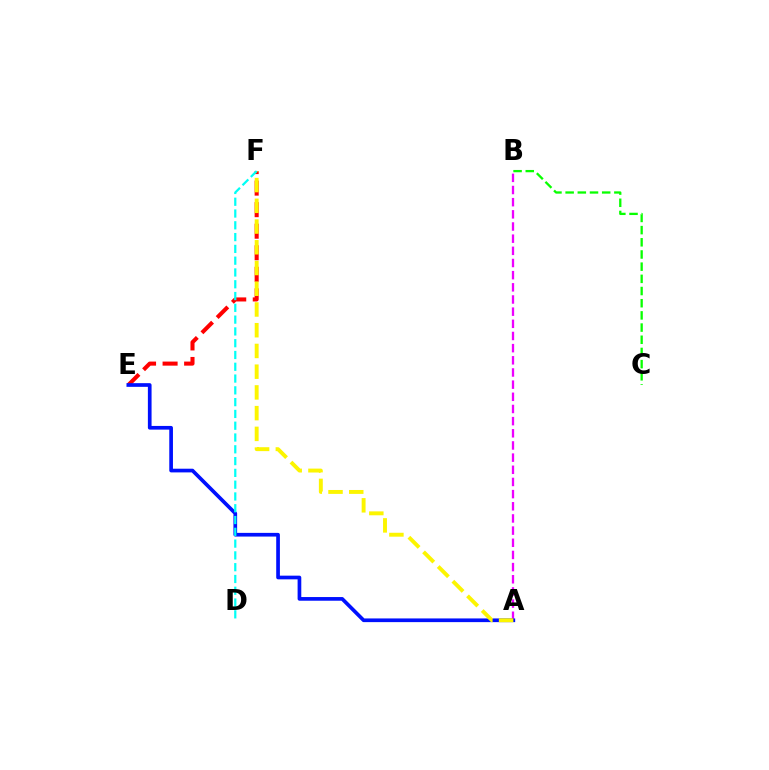{('E', 'F'): [{'color': '#ff0000', 'line_style': 'dashed', 'thickness': 2.93}], ('A', 'B'): [{'color': '#ee00ff', 'line_style': 'dashed', 'thickness': 1.65}], ('A', 'E'): [{'color': '#0010ff', 'line_style': 'solid', 'thickness': 2.65}], ('A', 'F'): [{'color': '#fcf500', 'line_style': 'dashed', 'thickness': 2.82}], ('D', 'F'): [{'color': '#00fff6', 'line_style': 'dashed', 'thickness': 1.6}], ('B', 'C'): [{'color': '#08ff00', 'line_style': 'dashed', 'thickness': 1.65}]}